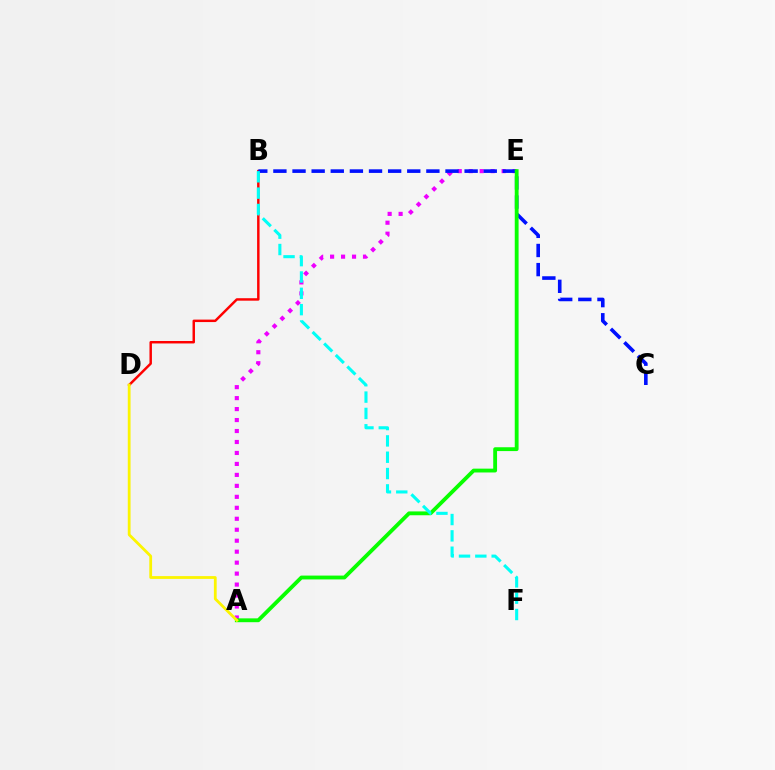{('B', 'D'): [{'color': '#ff0000', 'line_style': 'solid', 'thickness': 1.77}], ('A', 'E'): [{'color': '#ee00ff', 'line_style': 'dotted', 'thickness': 2.98}, {'color': '#08ff00', 'line_style': 'solid', 'thickness': 2.76}], ('B', 'C'): [{'color': '#0010ff', 'line_style': 'dashed', 'thickness': 2.6}], ('A', 'D'): [{'color': '#fcf500', 'line_style': 'solid', 'thickness': 2.01}], ('B', 'F'): [{'color': '#00fff6', 'line_style': 'dashed', 'thickness': 2.22}]}